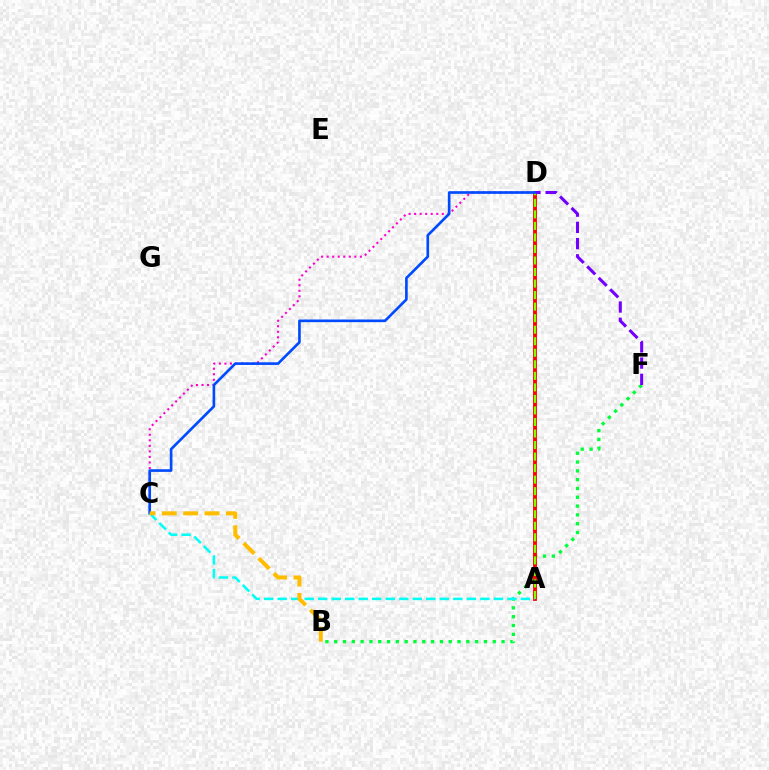{('B', 'F'): [{'color': '#00ff39', 'line_style': 'dotted', 'thickness': 2.39}], ('A', 'D'): [{'color': '#ff0000', 'line_style': 'solid', 'thickness': 2.78}, {'color': '#84ff00', 'line_style': 'dashed', 'thickness': 1.57}], ('D', 'F'): [{'color': '#7200ff', 'line_style': 'dashed', 'thickness': 2.21}], ('C', 'D'): [{'color': '#ff00cf', 'line_style': 'dotted', 'thickness': 1.5}, {'color': '#004bff', 'line_style': 'solid', 'thickness': 1.91}], ('A', 'C'): [{'color': '#00fff6', 'line_style': 'dashed', 'thickness': 1.84}], ('B', 'C'): [{'color': '#ffbd00', 'line_style': 'dashed', 'thickness': 2.9}]}